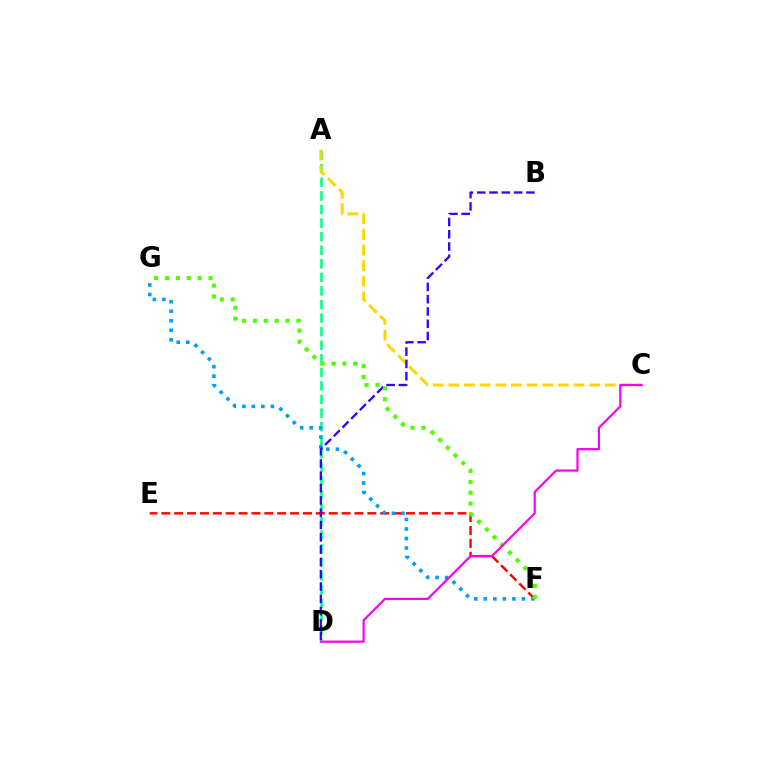{('A', 'D'): [{'color': '#00ff86', 'line_style': 'dashed', 'thickness': 1.84}], ('E', 'F'): [{'color': '#ff0000', 'line_style': 'dashed', 'thickness': 1.75}], ('A', 'C'): [{'color': '#ffd500', 'line_style': 'dashed', 'thickness': 2.12}], ('F', 'G'): [{'color': '#009eff', 'line_style': 'dotted', 'thickness': 2.59}, {'color': '#4fff00', 'line_style': 'dotted', 'thickness': 2.96}], ('B', 'D'): [{'color': '#3700ff', 'line_style': 'dashed', 'thickness': 1.67}], ('C', 'D'): [{'color': '#ff00ed', 'line_style': 'solid', 'thickness': 1.6}]}